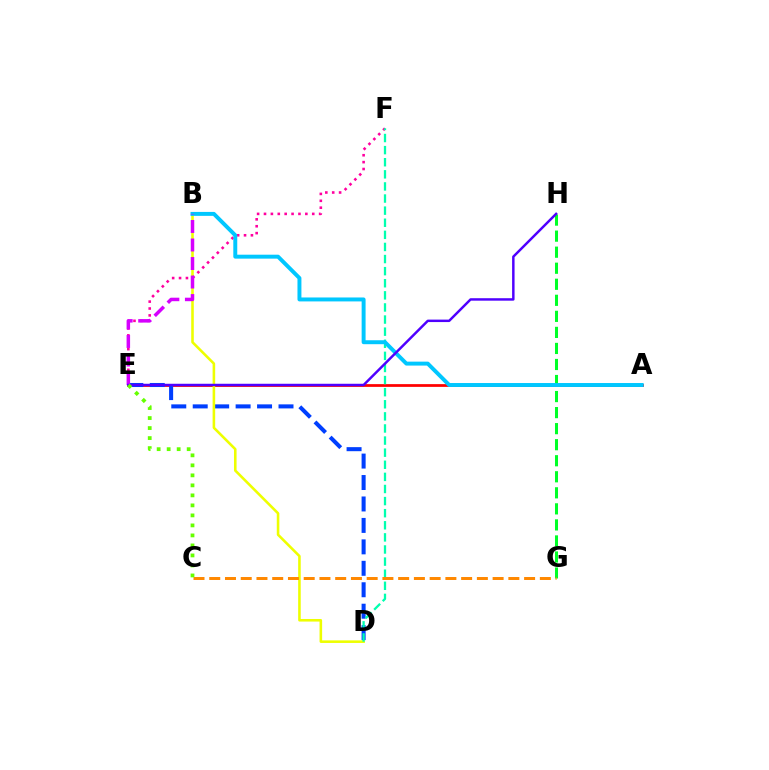{('A', 'E'): [{'color': '#ff0000', 'line_style': 'solid', 'thickness': 1.98}], ('D', 'E'): [{'color': '#003fff', 'line_style': 'dashed', 'thickness': 2.91}], ('B', 'D'): [{'color': '#eeff00', 'line_style': 'solid', 'thickness': 1.86}], ('G', 'H'): [{'color': '#00ff27', 'line_style': 'dashed', 'thickness': 2.18}], ('E', 'F'): [{'color': '#ff00a0', 'line_style': 'dotted', 'thickness': 1.87}], ('D', 'F'): [{'color': '#00ffaf', 'line_style': 'dashed', 'thickness': 1.64}], ('A', 'B'): [{'color': '#00c7ff', 'line_style': 'solid', 'thickness': 2.84}], ('B', 'E'): [{'color': '#d600ff', 'line_style': 'dashed', 'thickness': 2.52}], ('C', 'G'): [{'color': '#ff8800', 'line_style': 'dashed', 'thickness': 2.14}], ('E', 'H'): [{'color': '#4f00ff', 'line_style': 'solid', 'thickness': 1.77}], ('C', 'E'): [{'color': '#66ff00', 'line_style': 'dotted', 'thickness': 2.72}]}